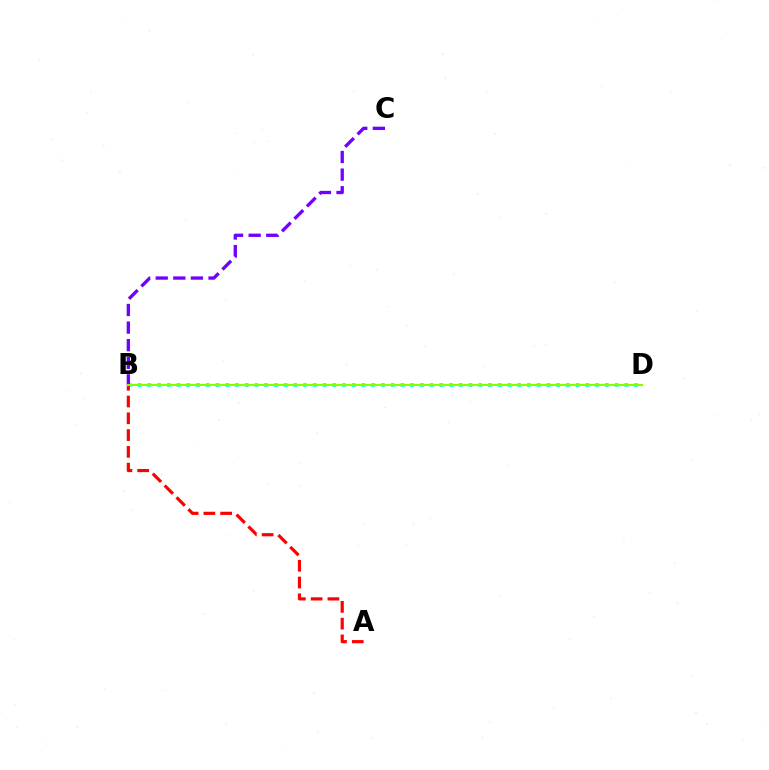{('B', 'D'): [{'color': '#00fff6', 'line_style': 'dotted', 'thickness': 2.64}, {'color': '#84ff00', 'line_style': 'solid', 'thickness': 1.55}], ('A', 'B'): [{'color': '#ff0000', 'line_style': 'dashed', 'thickness': 2.28}], ('B', 'C'): [{'color': '#7200ff', 'line_style': 'dashed', 'thickness': 2.39}]}